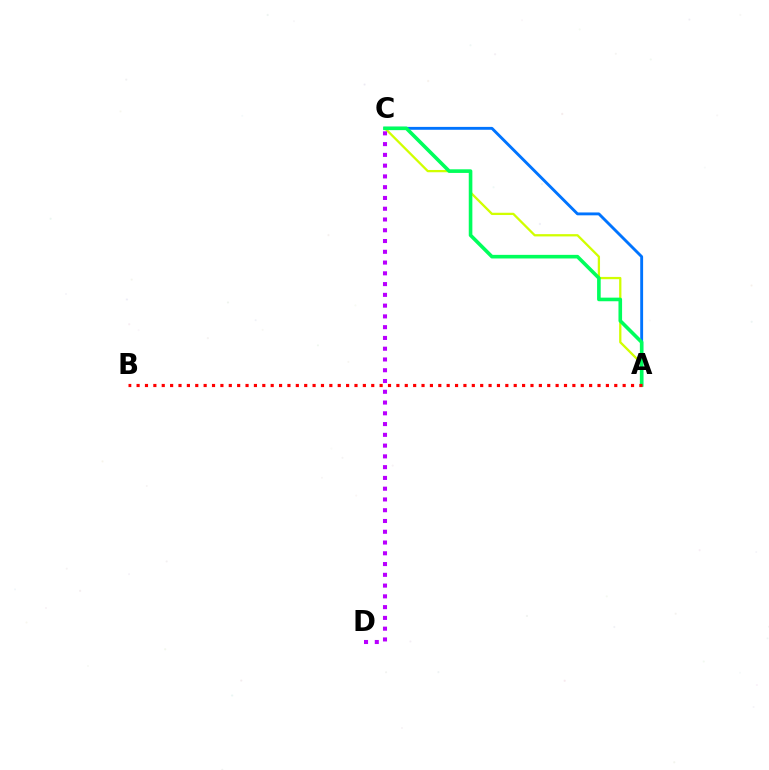{('A', 'C'): [{'color': '#0074ff', 'line_style': 'solid', 'thickness': 2.07}, {'color': '#d1ff00', 'line_style': 'solid', 'thickness': 1.64}, {'color': '#00ff5c', 'line_style': 'solid', 'thickness': 2.6}], ('A', 'B'): [{'color': '#ff0000', 'line_style': 'dotted', 'thickness': 2.28}], ('C', 'D'): [{'color': '#b900ff', 'line_style': 'dotted', 'thickness': 2.93}]}